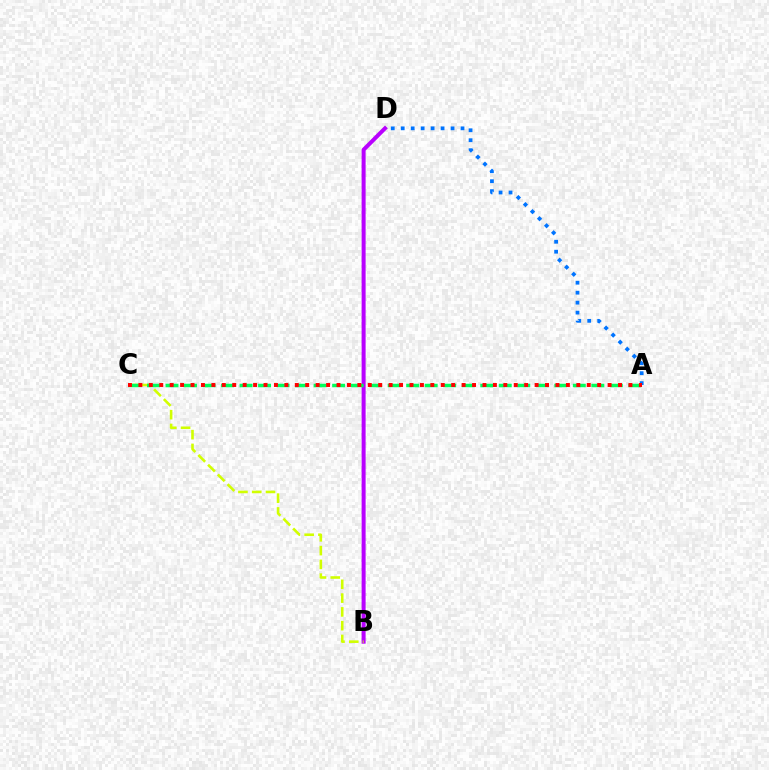{('B', 'D'): [{'color': '#b900ff', 'line_style': 'solid', 'thickness': 2.88}], ('A', 'D'): [{'color': '#0074ff', 'line_style': 'dotted', 'thickness': 2.71}], ('B', 'C'): [{'color': '#d1ff00', 'line_style': 'dashed', 'thickness': 1.87}], ('A', 'C'): [{'color': '#00ff5c', 'line_style': 'dashed', 'thickness': 2.52}, {'color': '#ff0000', 'line_style': 'dotted', 'thickness': 2.83}]}